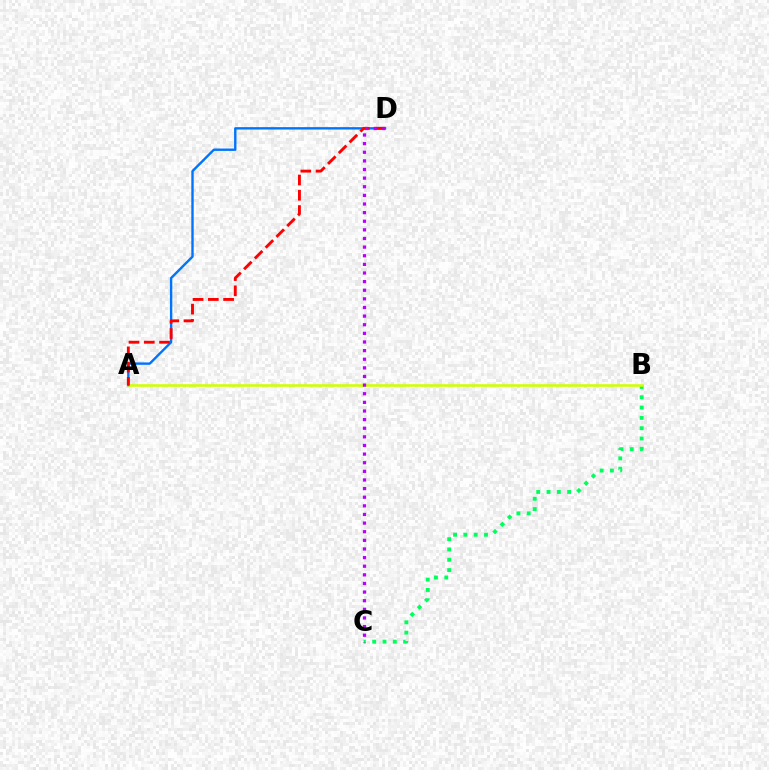{('B', 'C'): [{'color': '#00ff5c', 'line_style': 'dotted', 'thickness': 2.8}], ('A', 'B'): [{'color': '#d1ff00', 'line_style': 'solid', 'thickness': 1.85}], ('A', 'D'): [{'color': '#0074ff', 'line_style': 'solid', 'thickness': 1.72}, {'color': '#ff0000', 'line_style': 'dashed', 'thickness': 2.07}], ('C', 'D'): [{'color': '#b900ff', 'line_style': 'dotted', 'thickness': 2.34}]}